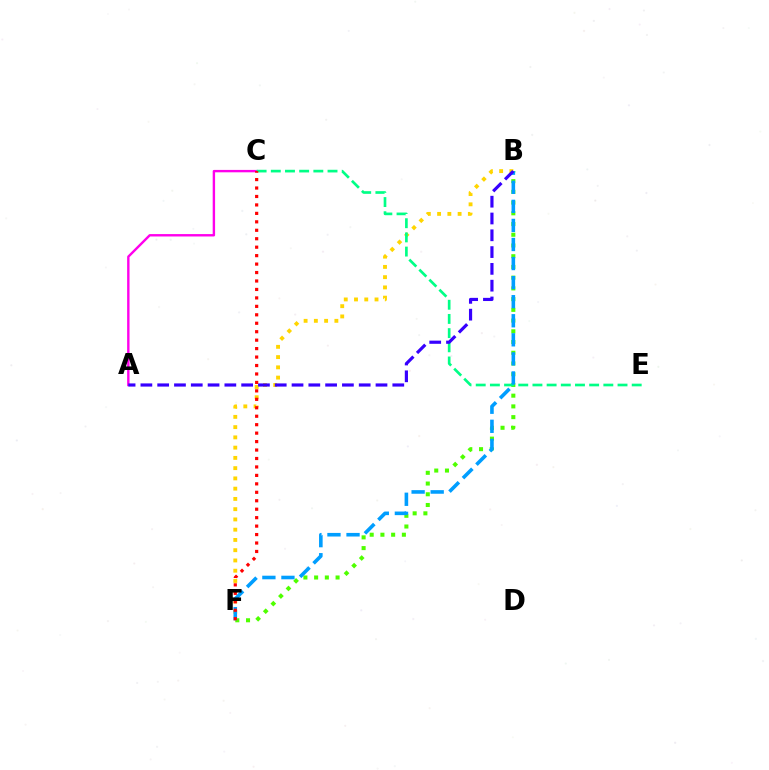{('B', 'F'): [{'color': '#4fff00', 'line_style': 'dotted', 'thickness': 2.91}, {'color': '#ffd500', 'line_style': 'dotted', 'thickness': 2.79}, {'color': '#009eff', 'line_style': 'dashed', 'thickness': 2.59}], ('A', 'C'): [{'color': '#ff00ed', 'line_style': 'solid', 'thickness': 1.73}], ('C', 'E'): [{'color': '#00ff86', 'line_style': 'dashed', 'thickness': 1.93}], ('A', 'B'): [{'color': '#3700ff', 'line_style': 'dashed', 'thickness': 2.28}], ('C', 'F'): [{'color': '#ff0000', 'line_style': 'dotted', 'thickness': 2.3}]}